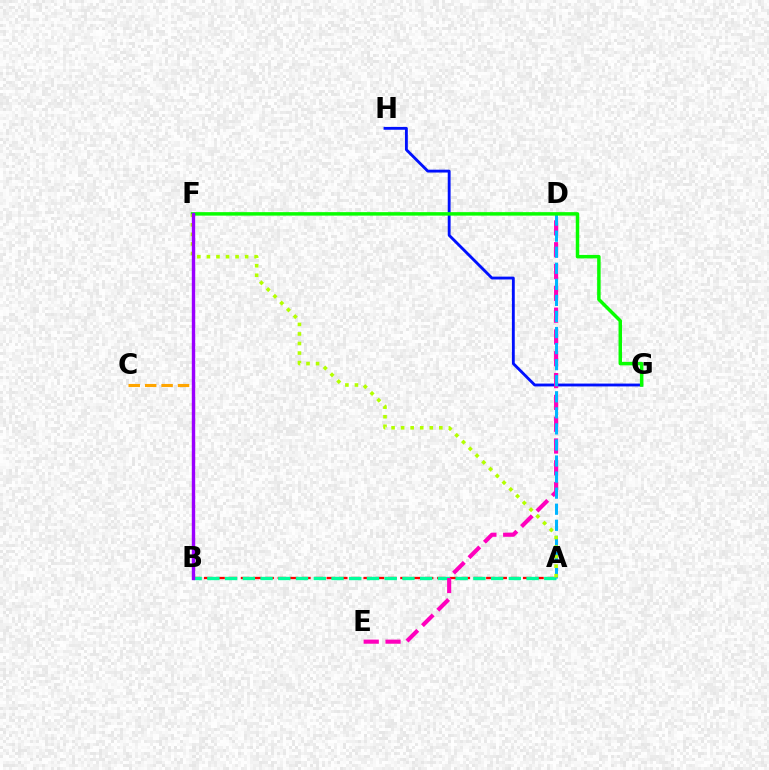{('A', 'B'): [{'color': '#ff0000', 'line_style': 'dashed', 'thickness': 1.67}, {'color': '#00ff9d', 'line_style': 'dashed', 'thickness': 2.41}], ('G', 'H'): [{'color': '#0010ff', 'line_style': 'solid', 'thickness': 2.05}], ('D', 'E'): [{'color': '#ff00bd', 'line_style': 'dashed', 'thickness': 2.96}], ('A', 'D'): [{'color': '#00b5ff', 'line_style': 'dashed', 'thickness': 2.18}], ('F', 'G'): [{'color': '#08ff00', 'line_style': 'solid', 'thickness': 2.5}], ('A', 'F'): [{'color': '#b3ff00', 'line_style': 'dotted', 'thickness': 2.6}], ('B', 'C'): [{'color': '#ffa500', 'line_style': 'dashed', 'thickness': 2.23}], ('B', 'F'): [{'color': '#9b00ff', 'line_style': 'solid', 'thickness': 2.43}]}